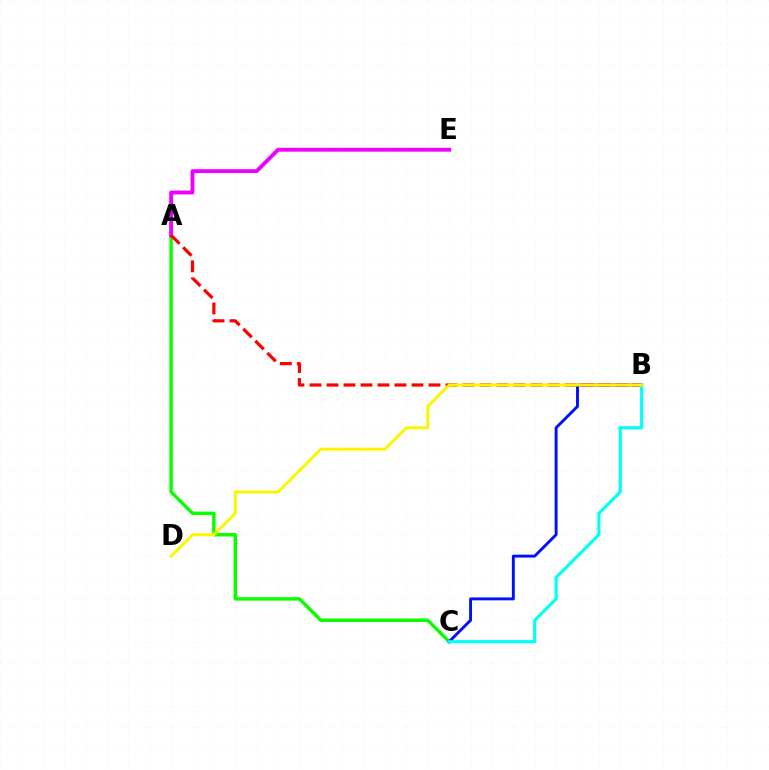{('A', 'C'): [{'color': '#08ff00', 'line_style': 'solid', 'thickness': 2.48}], ('B', 'C'): [{'color': '#0010ff', 'line_style': 'solid', 'thickness': 2.09}, {'color': '#00fff6', 'line_style': 'solid', 'thickness': 2.26}], ('A', 'E'): [{'color': '#ee00ff', 'line_style': 'solid', 'thickness': 2.78}], ('A', 'B'): [{'color': '#ff0000', 'line_style': 'dashed', 'thickness': 2.31}], ('B', 'D'): [{'color': '#fcf500', 'line_style': 'solid', 'thickness': 2.11}]}